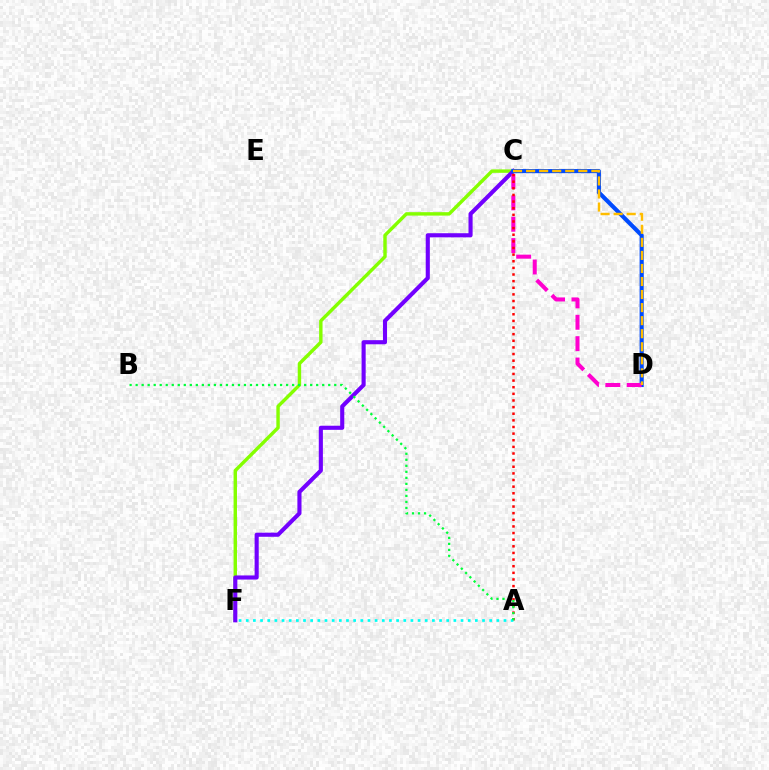{('C', 'F'): [{'color': '#84ff00', 'line_style': 'solid', 'thickness': 2.46}, {'color': '#7200ff', 'line_style': 'solid', 'thickness': 2.96}], ('C', 'D'): [{'color': '#004bff', 'line_style': 'solid', 'thickness': 2.98}, {'color': '#ff00cf', 'line_style': 'dashed', 'thickness': 2.9}, {'color': '#ffbd00', 'line_style': 'dashed', 'thickness': 1.77}], ('A', 'C'): [{'color': '#ff0000', 'line_style': 'dotted', 'thickness': 1.8}], ('A', 'F'): [{'color': '#00fff6', 'line_style': 'dotted', 'thickness': 1.95}], ('A', 'B'): [{'color': '#00ff39', 'line_style': 'dotted', 'thickness': 1.64}]}